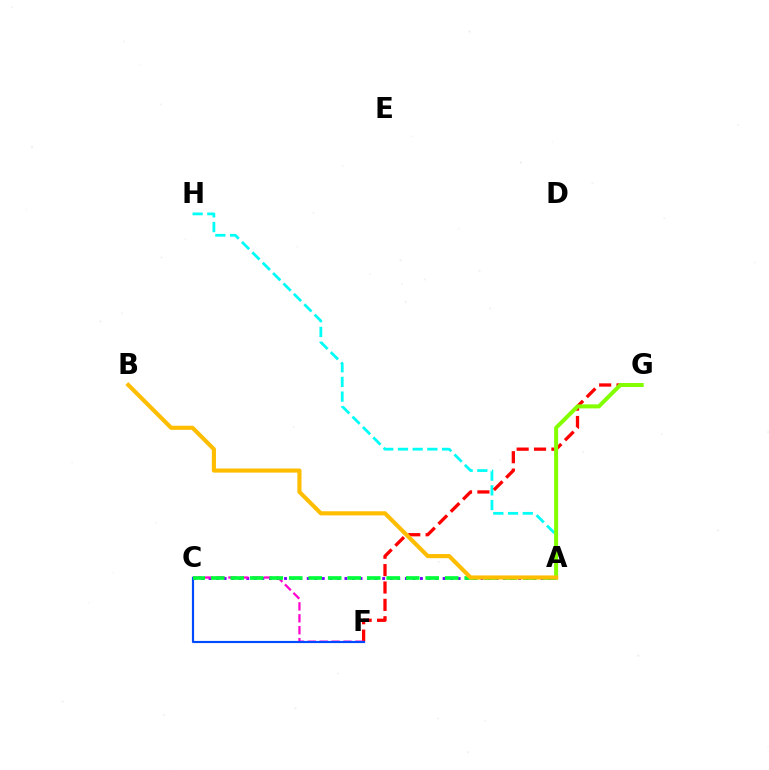{('A', 'H'): [{'color': '#00fff6', 'line_style': 'dashed', 'thickness': 2.0}], ('A', 'C'): [{'color': '#7200ff', 'line_style': 'dotted', 'thickness': 2.05}, {'color': '#00ff39', 'line_style': 'dashed', 'thickness': 2.65}], ('F', 'G'): [{'color': '#ff0000', 'line_style': 'dashed', 'thickness': 2.36}], ('C', 'F'): [{'color': '#ff00cf', 'line_style': 'dashed', 'thickness': 1.62}, {'color': '#004bff', 'line_style': 'solid', 'thickness': 1.56}], ('A', 'G'): [{'color': '#84ff00', 'line_style': 'solid', 'thickness': 2.89}], ('A', 'B'): [{'color': '#ffbd00', 'line_style': 'solid', 'thickness': 2.96}]}